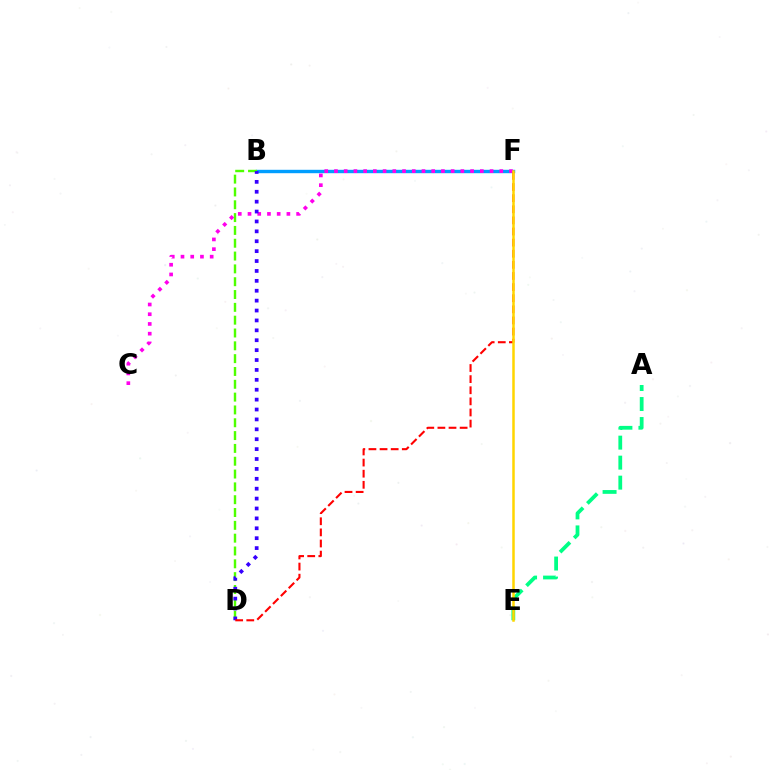{('B', 'F'): [{'color': '#009eff', 'line_style': 'solid', 'thickness': 2.45}], ('B', 'D'): [{'color': '#4fff00', 'line_style': 'dashed', 'thickness': 1.74}, {'color': '#3700ff', 'line_style': 'dotted', 'thickness': 2.69}], ('C', 'F'): [{'color': '#ff00ed', 'line_style': 'dotted', 'thickness': 2.64}], ('A', 'E'): [{'color': '#00ff86', 'line_style': 'dashed', 'thickness': 2.72}], ('D', 'F'): [{'color': '#ff0000', 'line_style': 'dashed', 'thickness': 1.51}], ('E', 'F'): [{'color': '#ffd500', 'line_style': 'solid', 'thickness': 1.8}]}